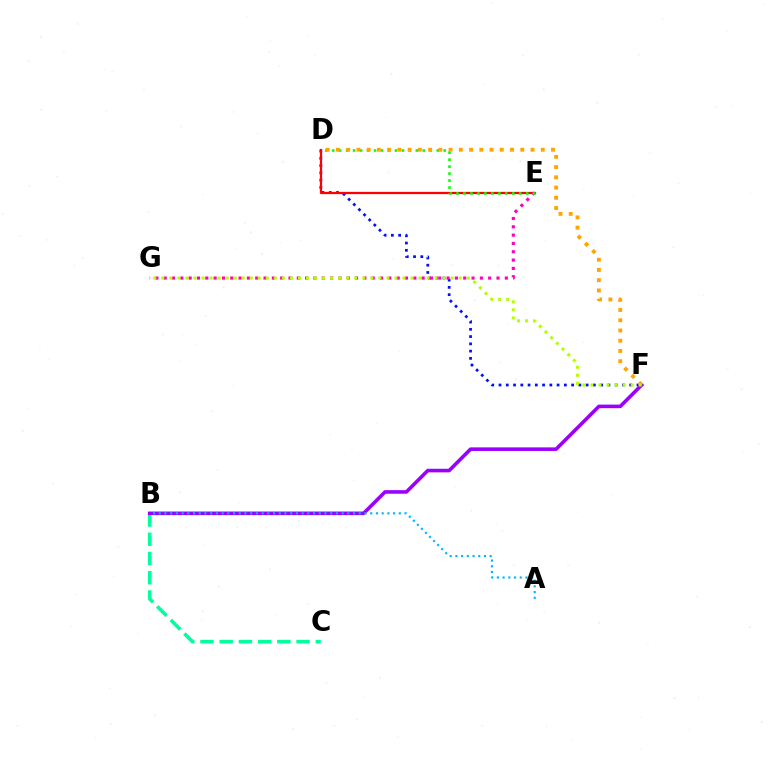{('D', 'F'): [{'color': '#0010ff', 'line_style': 'dotted', 'thickness': 1.97}, {'color': '#ffa500', 'line_style': 'dotted', 'thickness': 2.78}], ('B', 'C'): [{'color': '#00ff9d', 'line_style': 'dashed', 'thickness': 2.61}], ('D', 'E'): [{'color': '#ff0000', 'line_style': 'solid', 'thickness': 1.62}, {'color': '#08ff00', 'line_style': 'dotted', 'thickness': 1.89}], ('E', 'G'): [{'color': '#ff00bd', 'line_style': 'dotted', 'thickness': 2.26}], ('B', 'F'): [{'color': '#9b00ff', 'line_style': 'solid', 'thickness': 2.59}], ('F', 'G'): [{'color': '#b3ff00', 'line_style': 'dotted', 'thickness': 2.18}], ('A', 'B'): [{'color': '#00b5ff', 'line_style': 'dotted', 'thickness': 1.55}]}